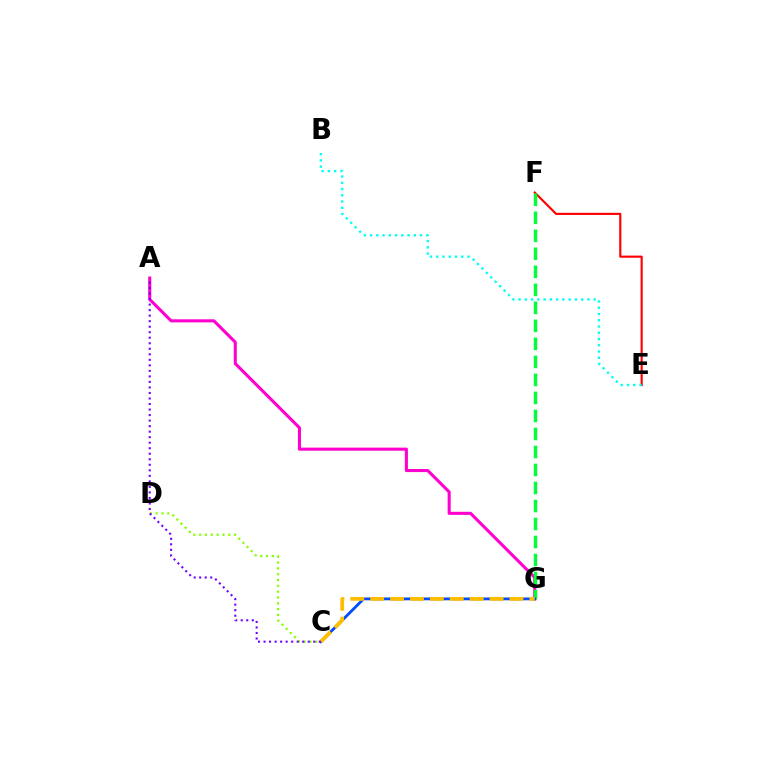{('C', 'D'): [{'color': '#84ff00', 'line_style': 'dotted', 'thickness': 1.58}], ('E', 'F'): [{'color': '#ff0000', 'line_style': 'solid', 'thickness': 1.54}], ('A', 'G'): [{'color': '#ff00cf', 'line_style': 'solid', 'thickness': 2.21}], ('B', 'E'): [{'color': '#00fff6', 'line_style': 'dotted', 'thickness': 1.7}], ('F', 'G'): [{'color': '#00ff39', 'line_style': 'dashed', 'thickness': 2.45}], ('C', 'G'): [{'color': '#004bff', 'line_style': 'solid', 'thickness': 2.01}, {'color': '#ffbd00', 'line_style': 'dashed', 'thickness': 2.7}], ('A', 'C'): [{'color': '#7200ff', 'line_style': 'dotted', 'thickness': 1.5}]}